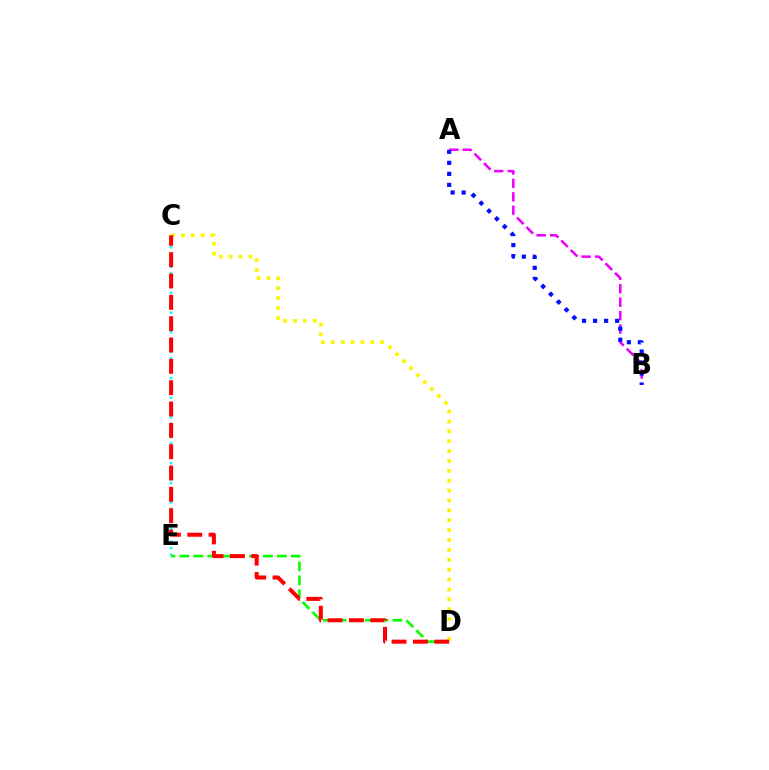{('A', 'B'): [{'color': '#ee00ff', 'line_style': 'dashed', 'thickness': 1.83}, {'color': '#0010ff', 'line_style': 'dotted', 'thickness': 3.0}], ('C', 'E'): [{'color': '#00fff6', 'line_style': 'dotted', 'thickness': 1.78}], ('D', 'E'): [{'color': '#08ff00', 'line_style': 'dashed', 'thickness': 1.89}], ('C', 'D'): [{'color': '#fcf500', 'line_style': 'dotted', 'thickness': 2.68}, {'color': '#ff0000', 'line_style': 'dashed', 'thickness': 2.9}]}